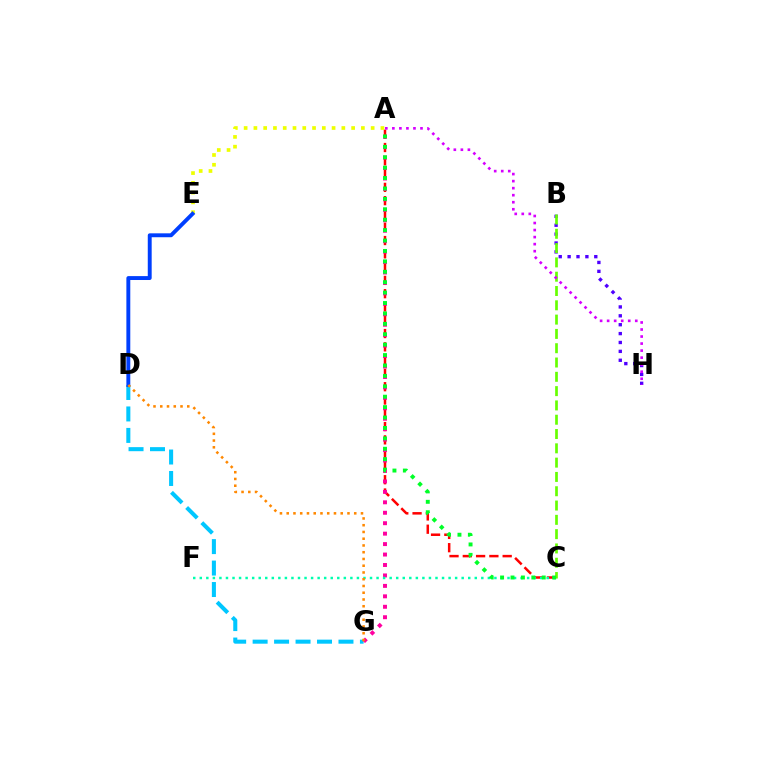{('A', 'C'): [{'color': '#ff0000', 'line_style': 'dashed', 'thickness': 1.81}, {'color': '#00ff27', 'line_style': 'dotted', 'thickness': 2.83}], ('B', 'H'): [{'color': '#4f00ff', 'line_style': 'dotted', 'thickness': 2.42}], ('A', 'E'): [{'color': '#eeff00', 'line_style': 'dotted', 'thickness': 2.65}], ('D', 'G'): [{'color': '#00c7ff', 'line_style': 'dashed', 'thickness': 2.92}, {'color': '#ff8800', 'line_style': 'dotted', 'thickness': 1.83}], ('D', 'E'): [{'color': '#003fff', 'line_style': 'solid', 'thickness': 2.81}], ('A', 'G'): [{'color': '#ff00a0', 'line_style': 'dotted', 'thickness': 2.84}], ('C', 'F'): [{'color': '#00ffaf', 'line_style': 'dotted', 'thickness': 1.78}], ('B', 'C'): [{'color': '#66ff00', 'line_style': 'dashed', 'thickness': 1.94}], ('A', 'H'): [{'color': '#d600ff', 'line_style': 'dotted', 'thickness': 1.91}]}